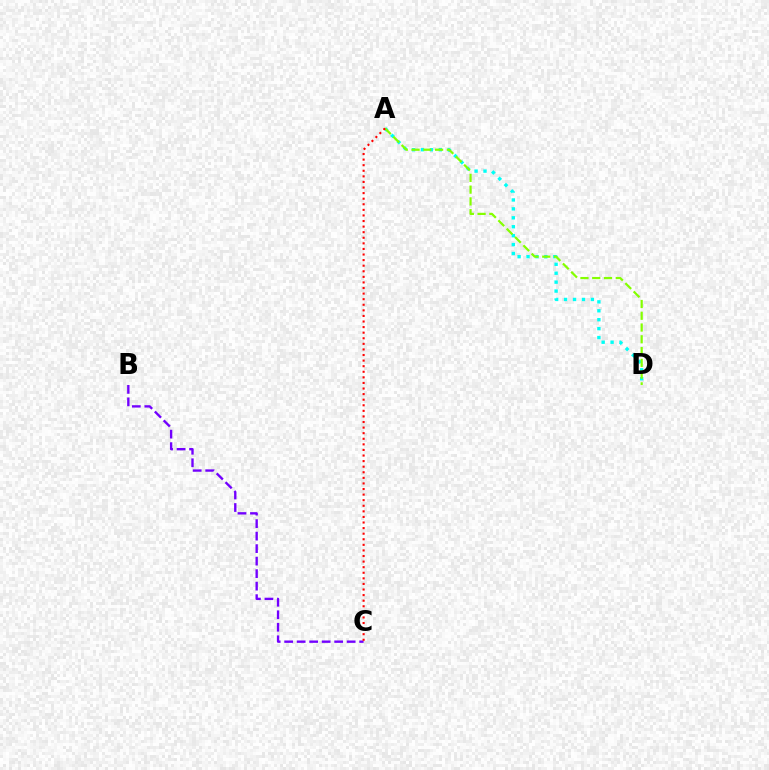{('B', 'C'): [{'color': '#7200ff', 'line_style': 'dashed', 'thickness': 1.7}], ('A', 'D'): [{'color': '#00fff6', 'line_style': 'dotted', 'thickness': 2.43}, {'color': '#84ff00', 'line_style': 'dashed', 'thickness': 1.6}], ('A', 'C'): [{'color': '#ff0000', 'line_style': 'dotted', 'thickness': 1.52}]}